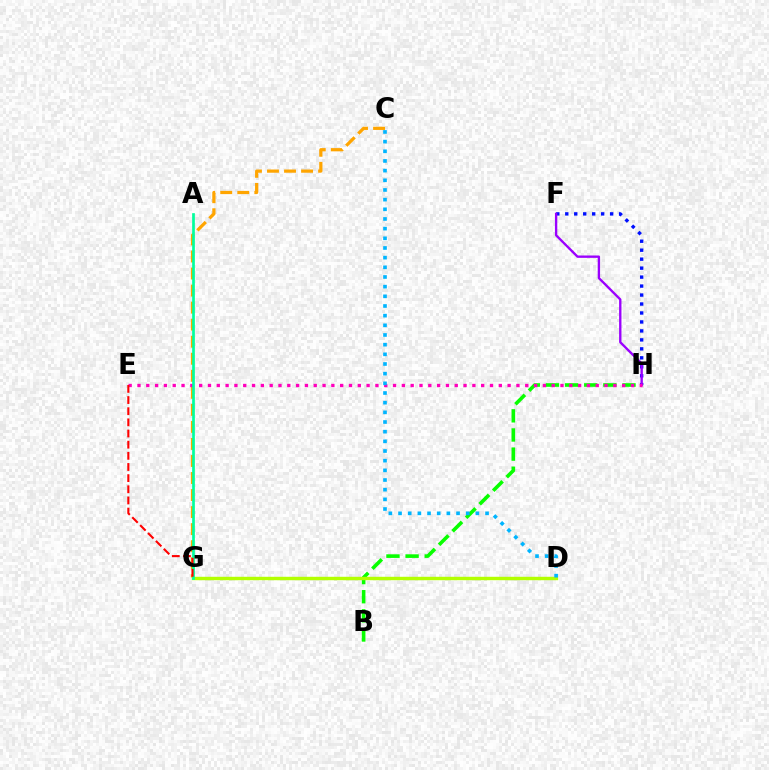{('B', 'H'): [{'color': '#08ff00', 'line_style': 'dashed', 'thickness': 2.6}], ('F', 'H'): [{'color': '#0010ff', 'line_style': 'dotted', 'thickness': 2.44}, {'color': '#9b00ff', 'line_style': 'solid', 'thickness': 1.69}], ('C', 'G'): [{'color': '#ffa500', 'line_style': 'dashed', 'thickness': 2.31}], ('D', 'G'): [{'color': '#b3ff00', 'line_style': 'solid', 'thickness': 2.47}], ('E', 'H'): [{'color': '#ff00bd', 'line_style': 'dotted', 'thickness': 2.39}], ('A', 'G'): [{'color': '#00ff9d', 'line_style': 'solid', 'thickness': 1.94}], ('C', 'D'): [{'color': '#00b5ff', 'line_style': 'dotted', 'thickness': 2.63}], ('E', 'G'): [{'color': '#ff0000', 'line_style': 'dashed', 'thickness': 1.52}]}